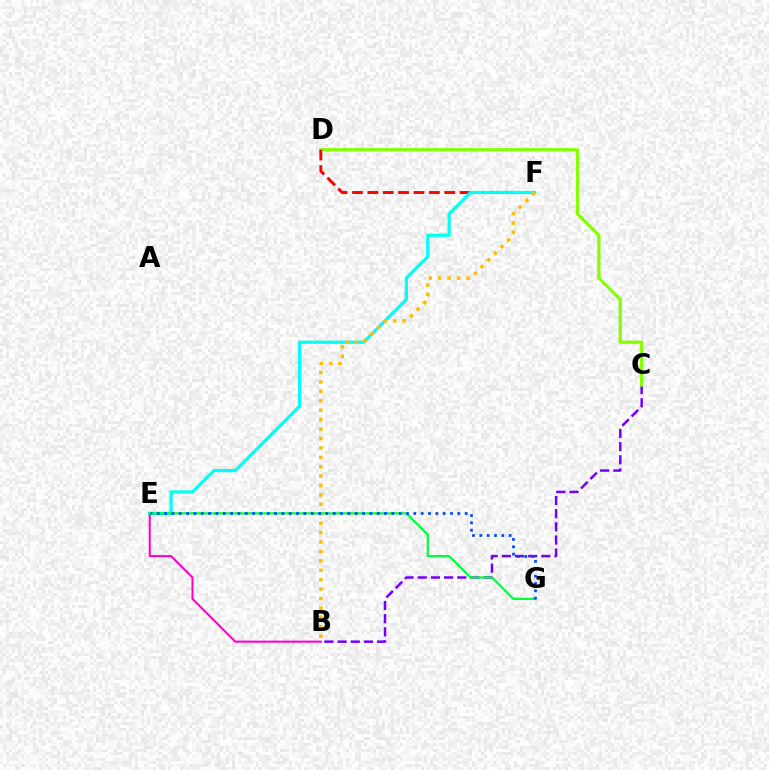{('B', 'C'): [{'color': '#7200ff', 'line_style': 'dashed', 'thickness': 1.79}], ('B', 'E'): [{'color': '#ff00cf', 'line_style': 'solid', 'thickness': 1.51}], ('C', 'D'): [{'color': '#84ff00', 'line_style': 'solid', 'thickness': 2.3}], ('D', 'F'): [{'color': '#ff0000', 'line_style': 'dashed', 'thickness': 2.09}], ('E', 'F'): [{'color': '#00fff6', 'line_style': 'solid', 'thickness': 2.32}], ('B', 'F'): [{'color': '#ffbd00', 'line_style': 'dotted', 'thickness': 2.56}], ('E', 'G'): [{'color': '#00ff39', 'line_style': 'solid', 'thickness': 1.59}, {'color': '#004bff', 'line_style': 'dotted', 'thickness': 1.99}]}